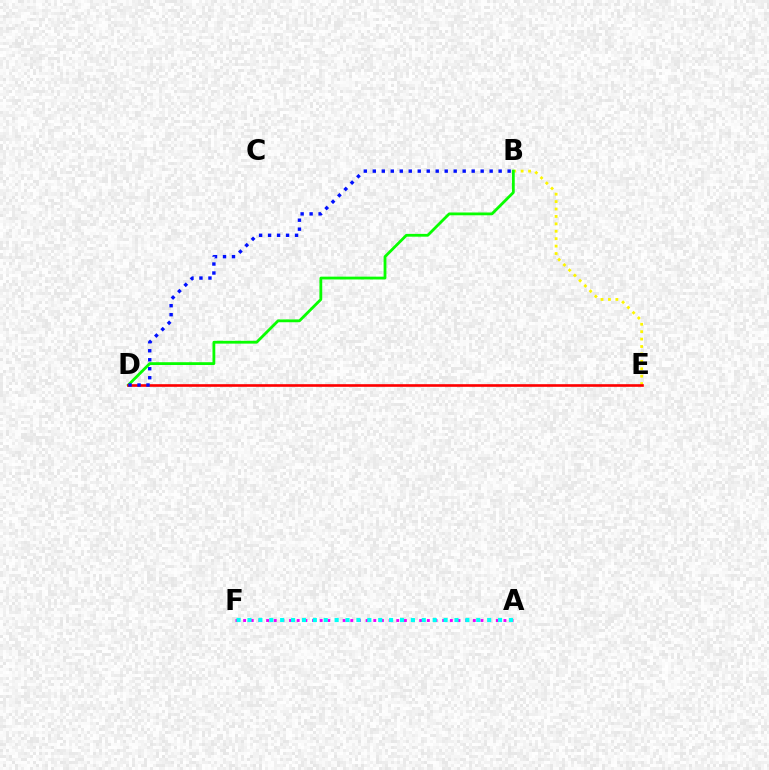{('B', 'E'): [{'color': '#fcf500', 'line_style': 'dotted', 'thickness': 2.02}], ('A', 'F'): [{'color': '#ee00ff', 'line_style': 'dotted', 'thickness': 2.08}, {'color': '#00fff6', 'line_style': 'dotted', 'thickness': 2.96}], ('B', 'D'): [{'color': '#08ff00', 'line_style': 'solid', 'thickness': 2.02}, {'color': '#0010ff', 'line_style': 'dotted', 'thickness': 2.44}], ('D', 'E'): [{'color': '#ff0000', 'line_style': 'solid', 'thickness': 1.9}]}